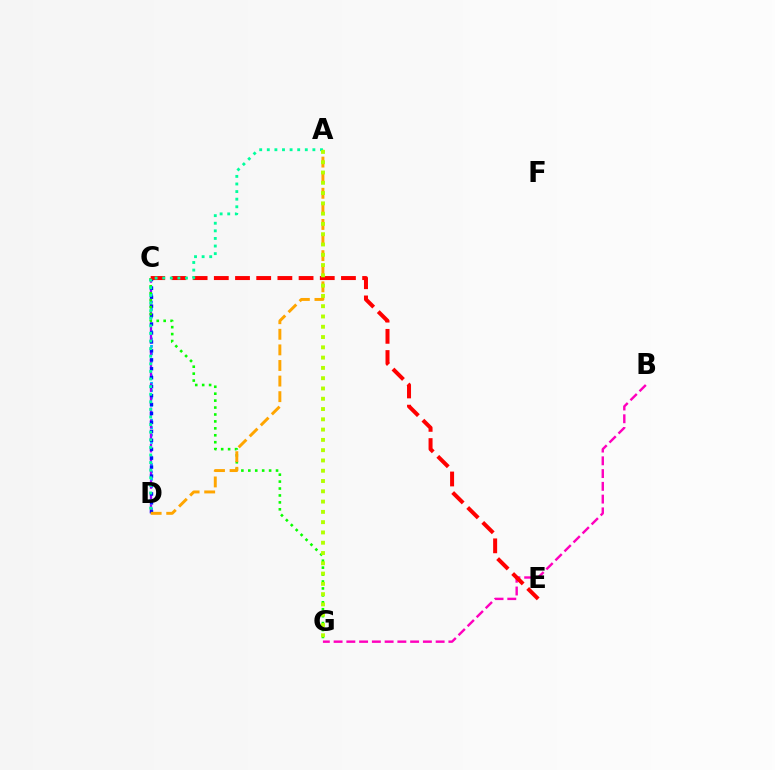{('C', 'D'): [{'color': '#00b5ff', 'line_style': 'dotted', 'thickness': 2.01}, {'color': '#9b00ff', 'line_style': 'dashed', 'thickness': 1.65}, {'color': '#0010ff', 'line_style': 'dotted', 'thickness': 2.43}], ('B', 'G'): [{'color': '#ff00bd', 'line_style': 'dashed', 'thickness': 1.73}], ('C', 'G'): [{'color': '#08ff00', 'line_style': 'dotted', 'thickness': 1.88}], ('A', 'D'): [{'color': '#ffa500', 'line_style': 'dashed', 'thickness': 2.12}, {'color': '#00ff9d', 'line_style': 'dotted', 'thickness': 2.06}], ('C', 'E'): [{'color': '#ff0000', 'line_style': 'dashed', 'thickness': 2.88}], ('A', 'G'): [{'color': '#b3ff00', 'line_style': 'dotted', 'thickness': 2.79}]}